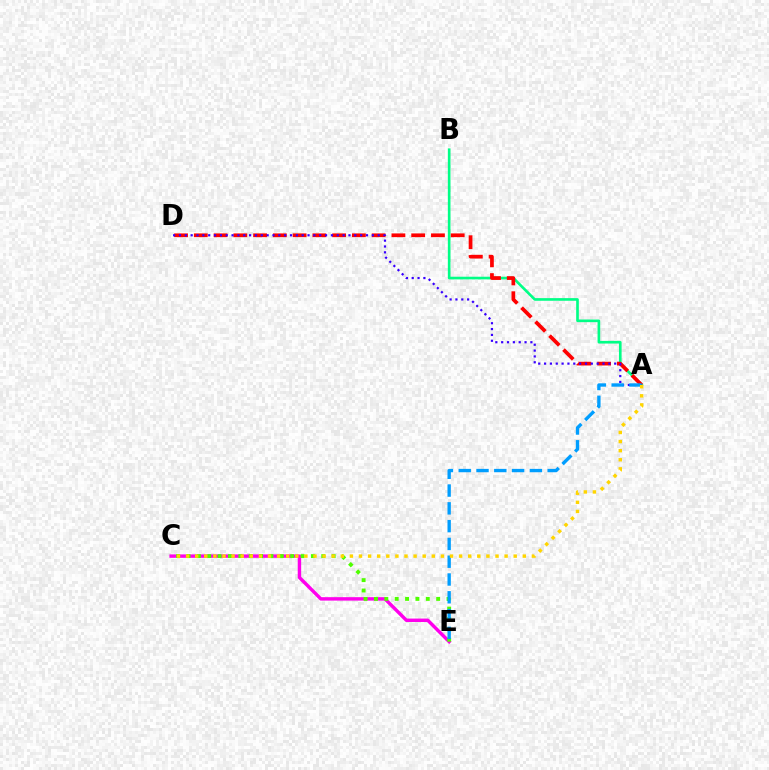{('C', 'E'): [{'color': '#ff00ed', 'line_style': 'solid', 'thickness': 2.47}, {'color': '#4fff00', 'line_style': 'dotted', 'thickness': 2.82}], ('A', 'B'): [{'color': '#00ff86', 'line_style': 'solid', 'thickness': 1.91}], ('A', 'D'): [{'color': '#ff0000', 'line_style': 'dashed', 'thickness': 2.68}, {'color': '#3700ff', 'line_style': 'dotted', 'thickness': 1.59}], ('A', 'E'): [{'color': '#009eff', 'line_style': 'dashed', 'thickness': 2.42}], ('A', 'C'): [{'color': '#ffd500', 'line_style': 'dotted', 'thickness': 2.47}]}